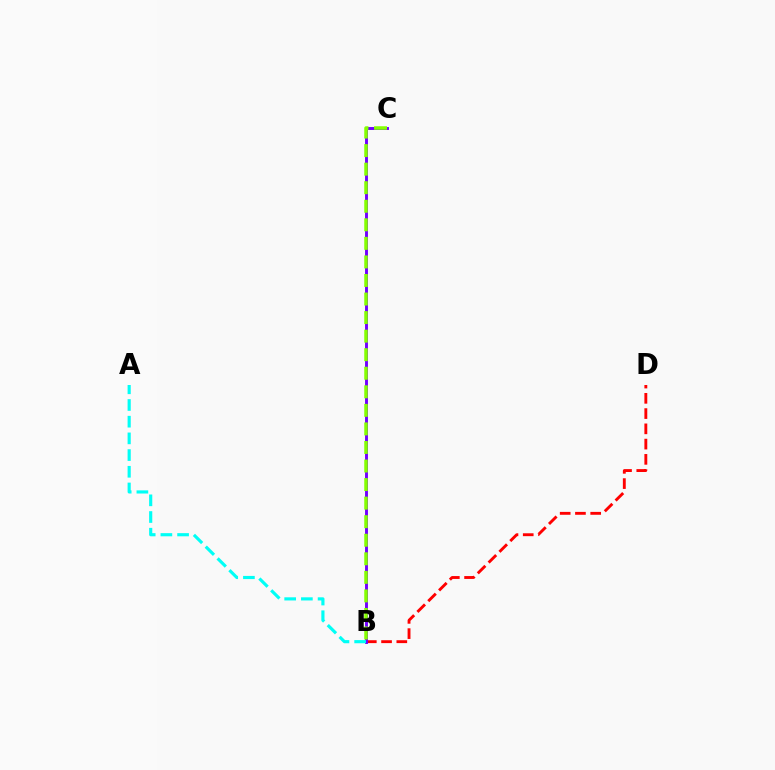{('B', 'D'): [{'color': '#ff0000', 'line_style': 'dashed', 'thickness': 2.07}], ('B', 'C'): [{'color': '#7200ff', 'line_style': 'solid', 'thickness': 2.1}, {'color': '#84ff00', 'line_style': 'dashed', 'thickness': 2.52}], ('A', 'B'): [{'color': '#00fff6', 'line_style': 'dashed', 'thickness': 2.27}]}